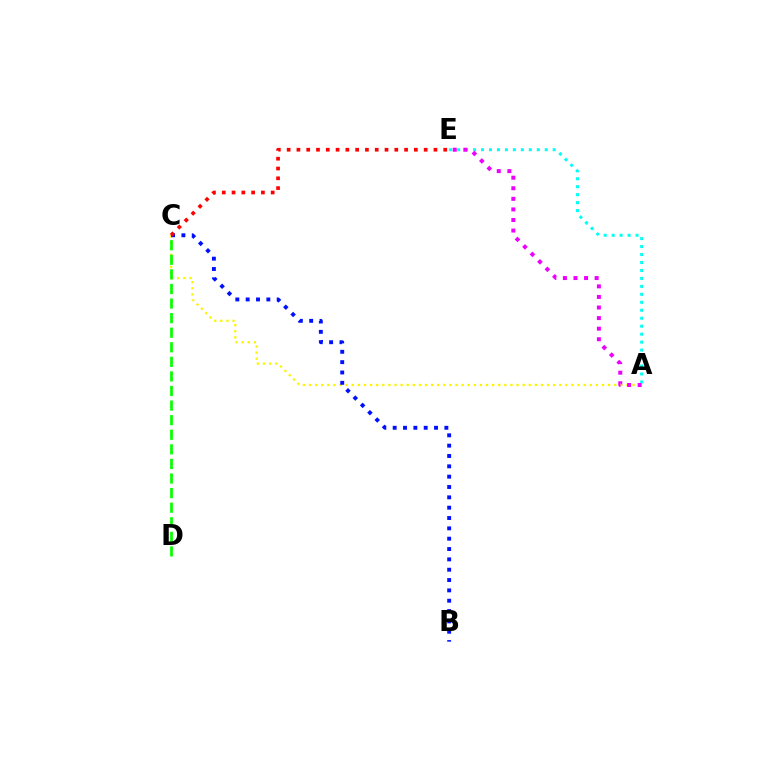{('A', 'C'): [{'color': '#fcf500', 'line_style': 'dotted', 'thickness': 1.66}], ('C', 'D'): [{'color': '#08ff00', 'line_style': 'dashed', 'thickness': 1.98}], ('B', 'C'): [{'color': '#0010ff', 'line_style': 'dotted', 'thickness': 2.81}], ('A', 'E'): [{'color': '#00fff6', 'line_style': 'dotted', 'thickness': 2.16}, {'color': '#ee00ff', 'line_style': 'dotted', 'thickness': 2.87}], ('C', 'E'): [{'color': '#ff0000', 'line_style': 'dotted', 'thickness': 2.66}]}